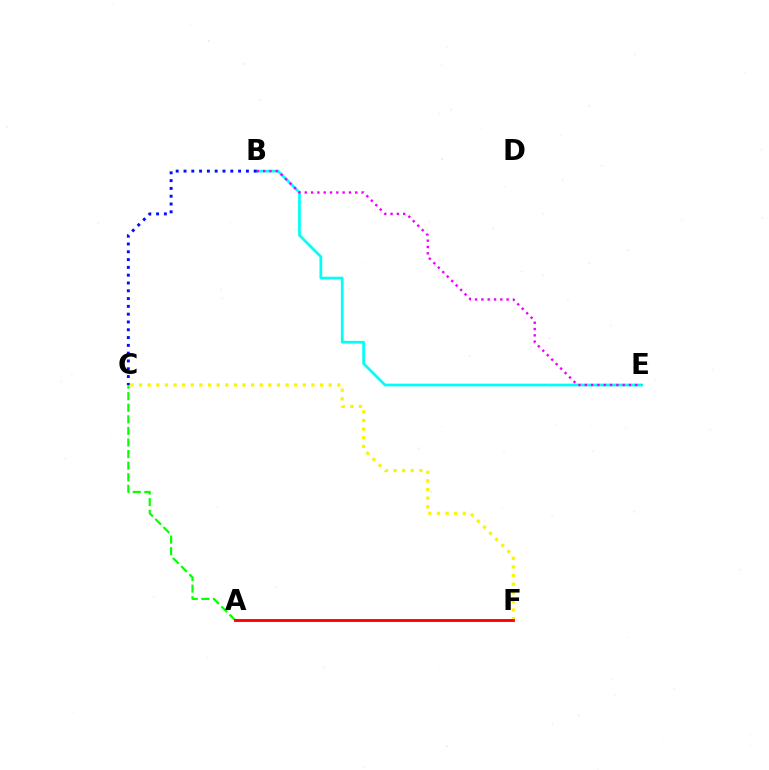{('C', 'F'): [{'color': '#fcf500', 'line_style': 'dotted', 'thickness': 2.34}], ('B', 'E'): [{'color': '#00fff6', 'line_style': 'solid', 'thickness': 1.97}, {'color': '#ee00ff', 'line_style': 'dotted', 'thickness': 1.71}], ('A', 'C'): [{'color': '#08ff00', 'line_style': 'dashed', 'thickness': 1.57}], ('A', 'F'): [{'color': '#ff0000', 'line_style': 'solid', 'thickness': 2.07}], ('B', 'C'): [{'color': '#0010ff', 'line_style': 'dotted', 'thickness': 2.12}]}